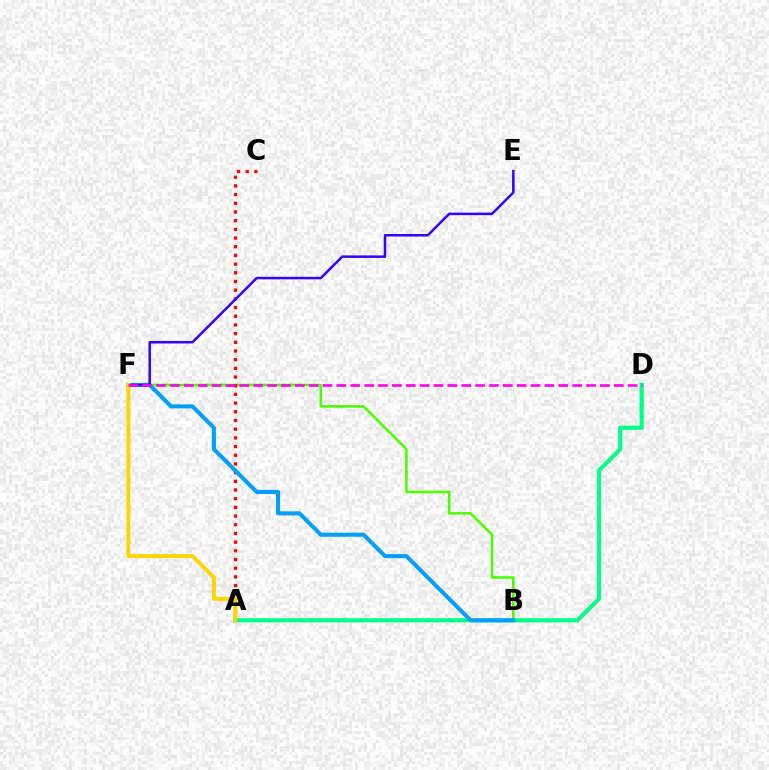{('B', 'F'): [{'color': '#4fff00', 'line_style': 'solid', 'thickness': 1.85}, {'color': '#009eff', 'line_style': 'solid', 'thickness': 2.93}], ('A', 'C'): [{'color': '#ff0000', 'line_style': 'dotted', 'thickness': 2.36}], ('A', 'D'): [{'color': '#00ff86', 'line_style': 'solid', 'thickness': 3.0}], ('E', 'F'): [{'color': '#3700ff', 'line_style': 'solid', 'thickness': 1.81}], ('A', 'F'): [{'color': '#ffd500', 'line_style': 'solid', 'thickness': 2.82}], ('D', 'F'): [{'color': '#ff00ed', 'line_style': 'dashed', 'thickness': 1.88}]}